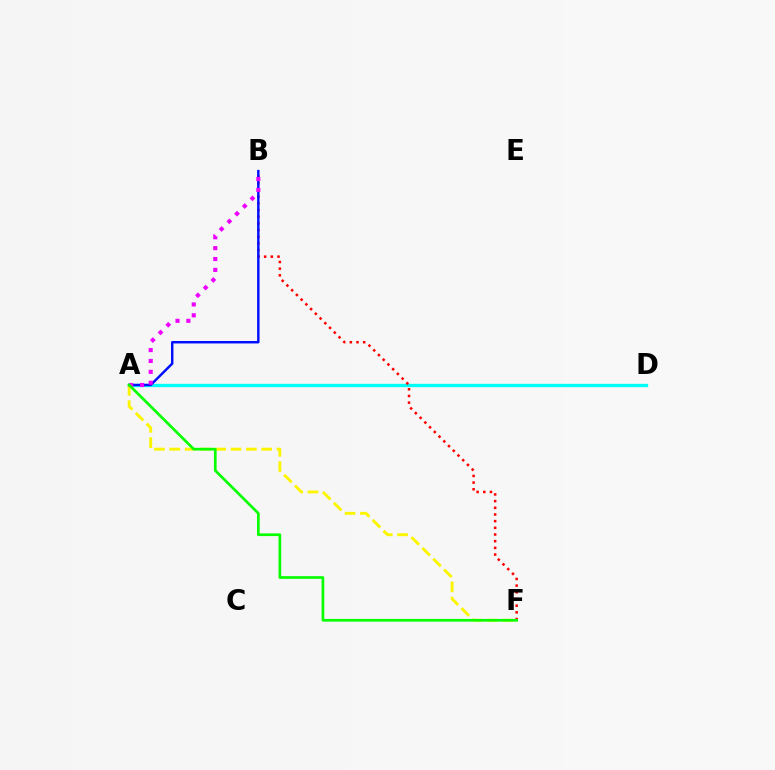{('A', 'D'): [{'color': '#00fff6', 'line_style': 'solid', 'thickness': 2.4}], ('A', 'F'): [{'color': '#fcf500', 'line_style': 'dashed', 'thickness': 2.08}, {'color': '#08ff00', 'line_style': 'solid', 'thickness': 1.94}], ('B', 'F'): [{'color': '#ff0000', 'line_style': 'dotted', 'thickness': 1.81}], ('A', 'B'): [{'color': '#0010ff', 'line_style': 'solid', 'thickness': 1.77}, {'color': '#ee00ff', 'line_style': 'dotted', 'thickness': 2.96}]}